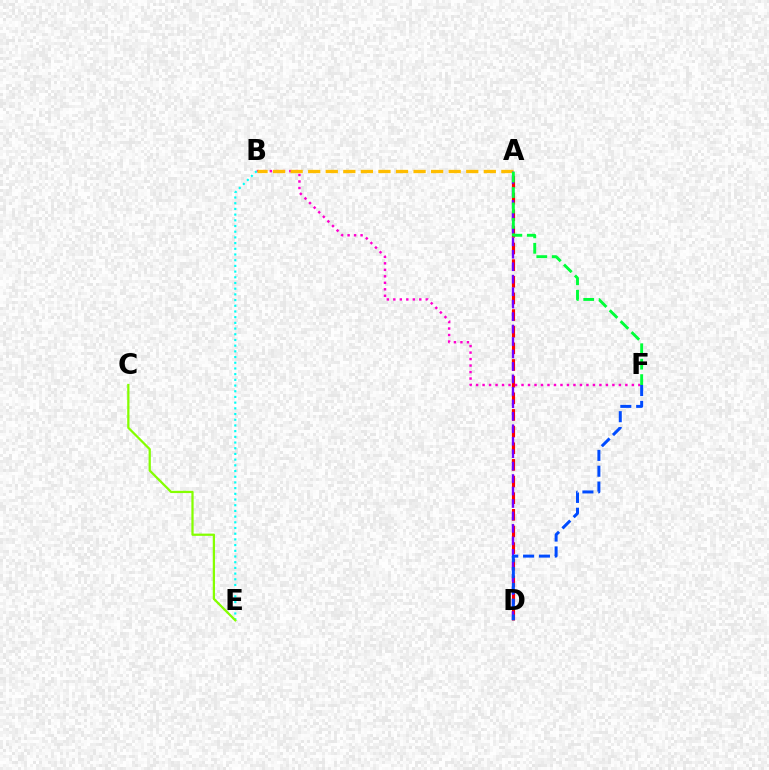{('A', 'D'): [{'color': '#ff0000', 'line_style': 'dashed', 'thickness': 2.26}, {'color': '#7200ff', 'line_style': 'dashed', 'thickness': 1.69}], ('B', 'F'): [{'color': '#ff00cf', 'line_style': 'dotted', 'thickness': 1.76}], ('A', 'B'): [{'color': '#ffbd00', 'line_style': 'dashed', 'thickness': 2.39}], ('A', 'F'): [{'color': '#00ff39', 'line_style': 'dashed', 'thickness': 2.1}], ('B', 'E'): [{'color': '#00fff6', 'line_style': 'dotted', 'thickness': 1.55}], ('D', 'F'): [{'color': '#004bff', 'line_style': 'dashed', 'thickness': 2.15}], ('C', 'E'): [{'color': '#84ff00', 'line_style': 'solid', 'thickness': 1.62}]}